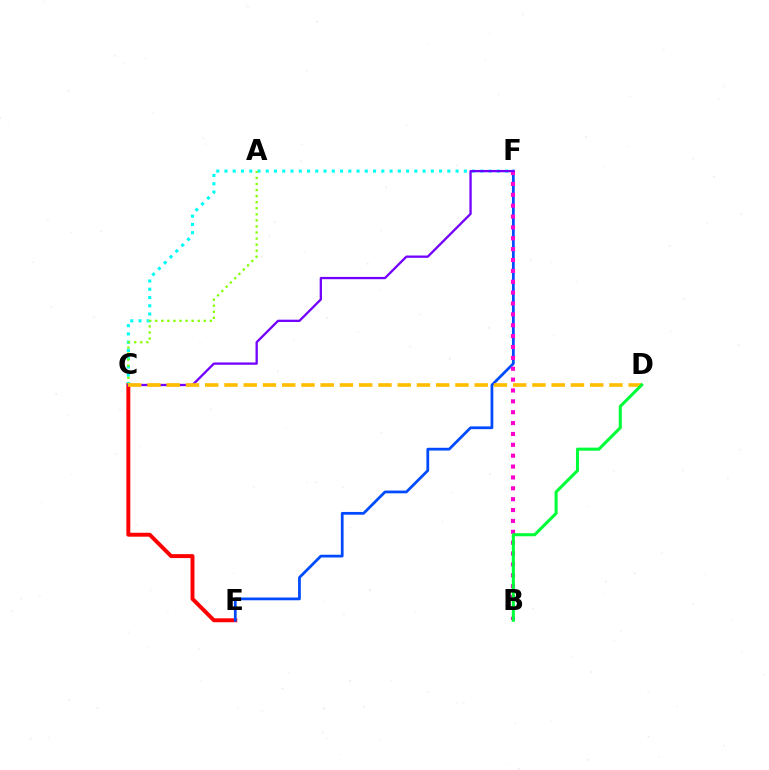{('C', 'F'): [{'color': '#00fff6', 'line_style': 'dotted', 'thickness': 2.24}, {'color': '#7200ff', 'line_style': 'solid', 'thickness': 1.65}], ('C', 'E'): [{'color': '#ff0000', 'line_style': 'solid', 'thickness': 2.83}], ('E', 'F'): [{'color': '#004bff', 'line_style': 'solid', 'thickness': 1.98}], ('B', 'F'): [{'color': '#ff00cf', 'line_style': 'dotted', 'thickness': 2.95}], ('A', 'C'): [{'color': '#84ff00', 'line_style': 'dotted', 'thickness': 1.65}], ('C', 'D'): [{'color': '#ffbd00', 'line_style': 'dashed', 'thickness': 2.62}], ('B', 'D'): [{'color': '#00ff39', 'line_style': 'solid', 'thickness': 2.21}]}